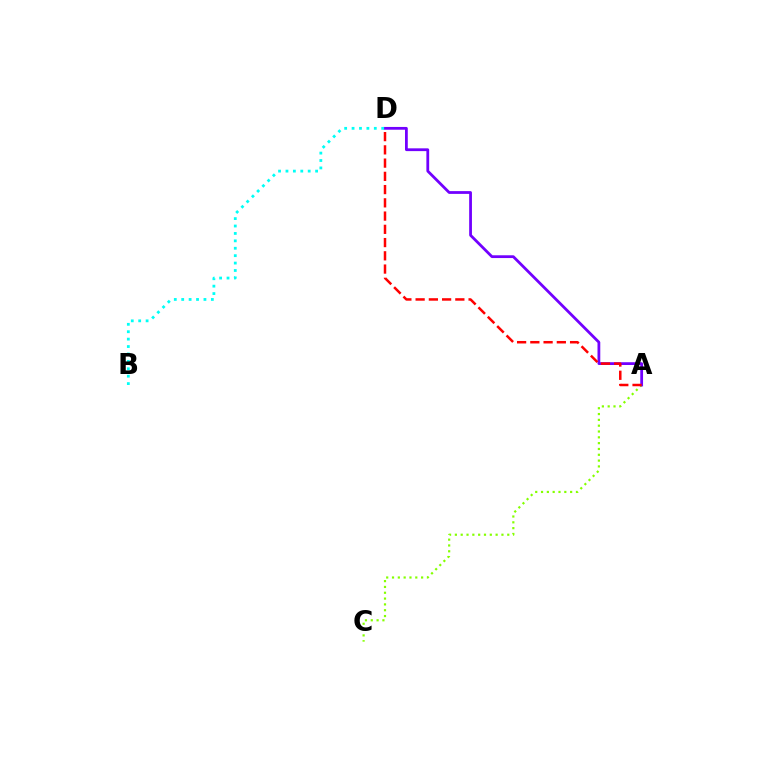{('A', 'C'): [{'color': '#84ff00', 'line_style': 'dotted', 'thickness': 1.58}], ('A', 'D'): [{'color': '#7200ff', 'line_style': 'solid', 'thickness': 2.0}, {'color': '#ff0000', 'line_style': 'dashed', 'thickness': 1.8}], ('B', 'D'): [{'color': '#00fff6', 'line_style': 'dotted', 'thickness': 2.01}]}